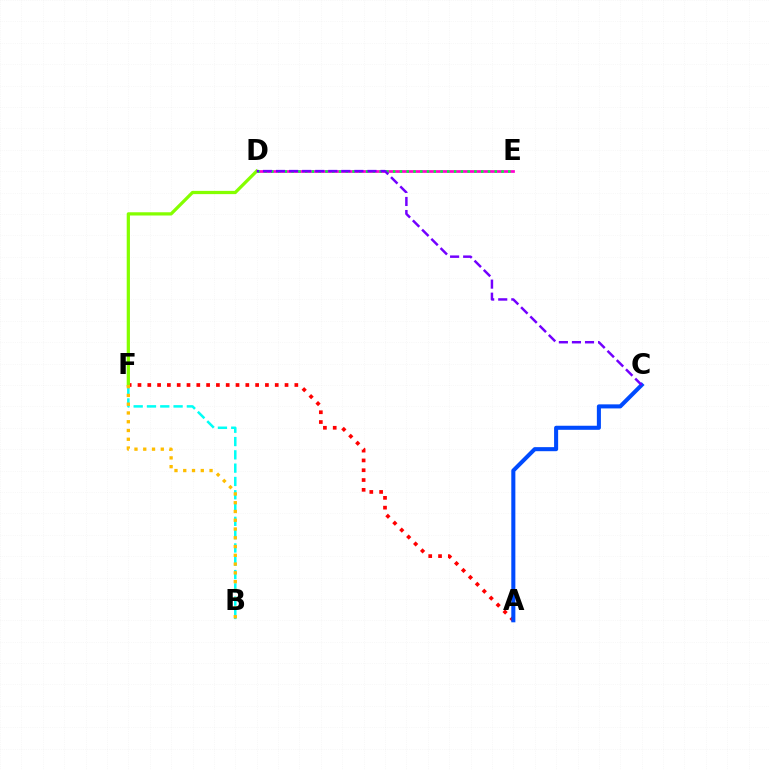{('A', 'F'): [{'color': '#ff0000', 'line_style': 'dotted', 'thickness': 2.66}], ('D', 'E'): [{'color': '#ff00cf', 'line_style': 'solid', 'thickness': 1.96}, {'color': '#00ff39', 'line_style': 'dotted', 'thickness': 1.84}], ('D', 'F'): [{'color': '#84ff00', 'line_style': 'solid', 'thickness': 2.34}], ('B', 'F'): [{'color': '#00fff6', 'line_style': 'dashed', 'thickness': 1.81}, {'color': '#ffbd00', 'line_style': 'dotted', 'thickness': 2.38}], ('A', 'C'): [{'color': '#004bff', 'line_style': 'solid', 'thickness': 2.92}], ('C', 'D'): [{'color': '#7200ff', 'line_style': 'dashed', 'thickness': 1.77}]}